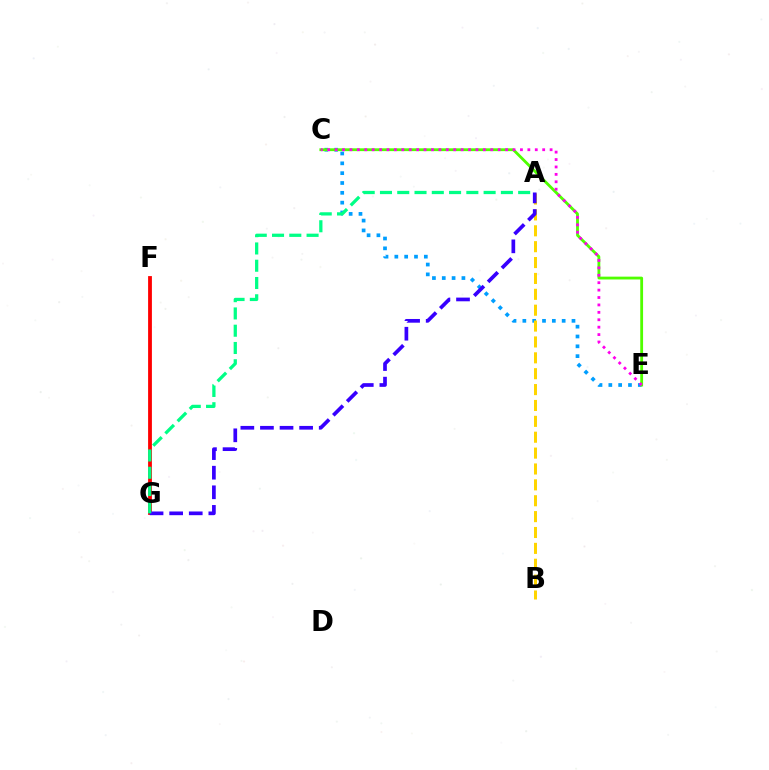{('C', 'E'): [{'color': '#009eff', 'line_style': 'dotted', 'thickness': 2.67}, {'color': '#4fff00', 'line_style': 'solid', 'thickness': 2.03}, {'color': '#ff00ed', 'line_style': 'dotted', 'thickness': 2.01}], ('F', 'G'): [{'color': '#ff0000', 'line_style': 'solid', 'thickness': 2.74}], ('A', 'B'): [{'color': '#ffd500', 'line_style': 'dashed', 'thickness': 2.16}], ('A', 'G'): [{'color': '#3700ff', 'line_style': 'dashed', 'thickness': 2.66}, {'color': '#00ff86', 'line_style': 'dashed', 'thickness': 2.35}]}